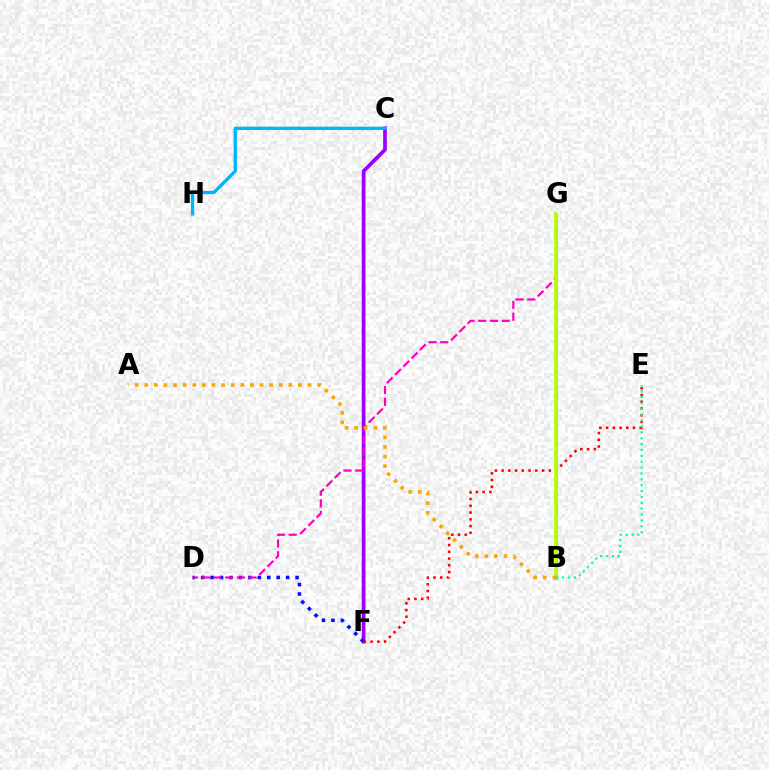{('C', 'F'): [{'color': '#9b00ff', 'line_style': 'solid', 'thickness': 2.68}], ('D', 'F'): [{'color': '#0010ff', 'line_style': 'dotted', 'thickness': 2.57}], ('E', 'F'): [{'color': '#ff0000', 'line_style': 'dotted', 'thickness': 1.83}], ('D', 'G'): [{'color': '#ff00bd', 'line_style': 'dashed', 'thickness': 1.59}], ('B', 'G'): [{'color': '#08ff00', 'line_style': 'solid', 'thickness': 1.91}, {'color': '#b3ff00', 'line_style': 'solid', 'thickness': 2.62}], ('C', 'H'): [{'color': '#00b5ff', 'line_style': 'solid', 'thickness': 2.38}], ('A', 'B'): [{'color': '#ffa500', 'line_style': 'dotted', 'thickness': 2.61}], ('B', 'E'): [{'color': '#00ff9d', 'line_style': 'dotted', 'thickness': 1.59}]}